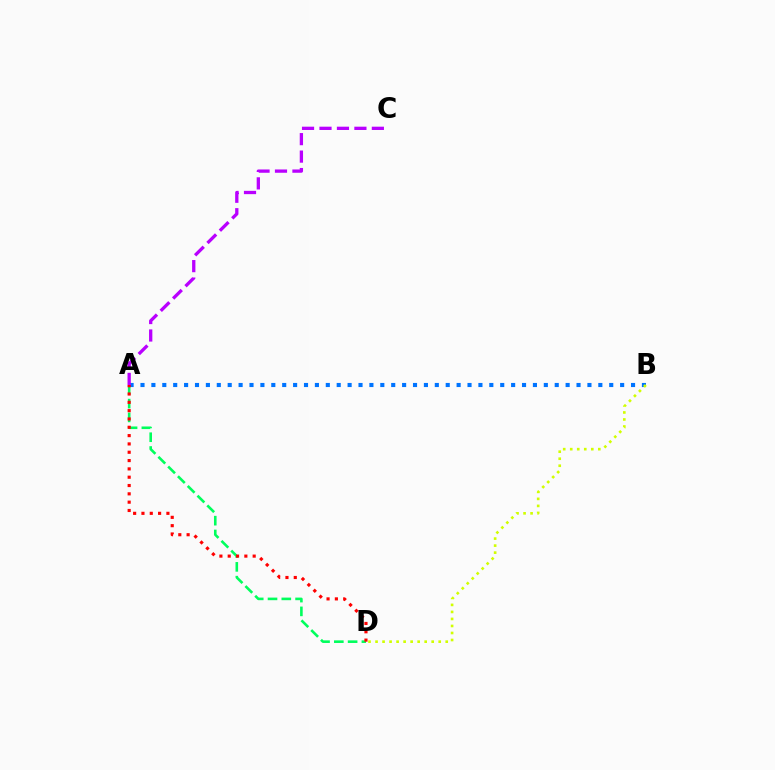{('A', 'D'): [{'color': '#00ff5c', 'line_style': 'dashed', 'thickness': 1.87}, {'color': '#ff0000', 'line_style': 'dotted', 'thickness': 2.26}], ('A', 'B'): [{'color': '#0074ff', 'line_style': 'dotted', 'thickness': 2.96}], ('A', 'C'): [{'color': '#b900ff', 'line_style': 'dashed', 'thickness': 2.37}], ('B', 'D'): [{'color': '#d1ff00', 'line_style': 'dotted', 'thickness': 1.91}]}